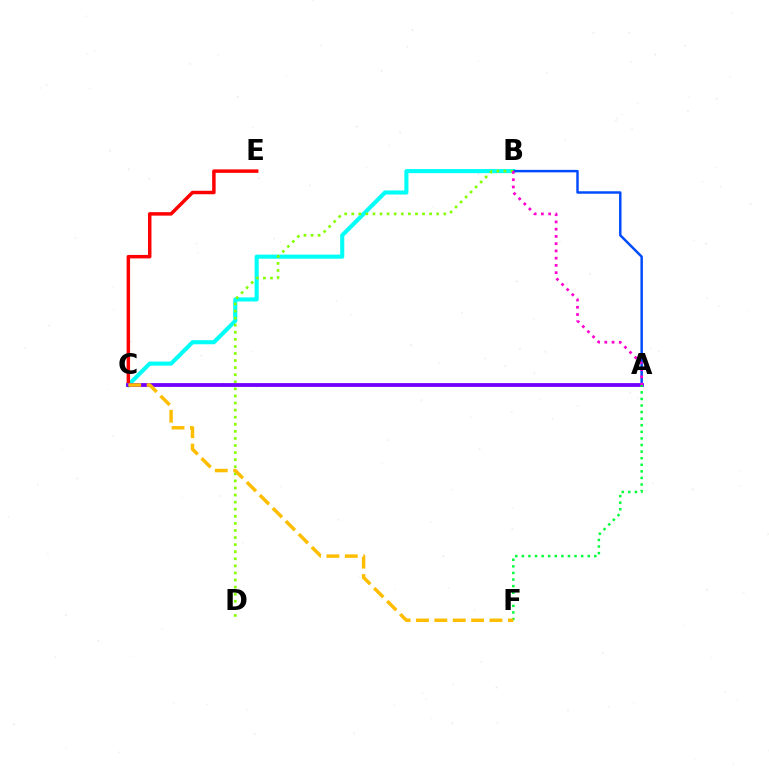{('B', 'C'): [{'color': '#00fff6', 'line_style': 'solid', 'thickness': 2.94}], ('A', 'B'): [{'color': '#004bff', 'line_style': 'solid', 'thickness': 1.78}, {'color': '#ff00cf', 'line_style': 'dotted', 'thickness': 1.97}], ('C', 'E'): [{'color': '#ff0000', 'line_style': 'solid', 'thickness': 2.5}], ('B', 'D'): [{'color': '#84ff00', 'line_style': 'dotted', 'thickness': 1.92}], ('A', 'C'): [{'color': '#7200ff', 'line_style': 'solid', 'thickness': 2.74}], ('A', 'F'): [{'color': '#00ff39', 'line_style': 'dotted', 'thickness': 1.79}], ('C', 'F'): [{'color': '#ffbd00', 'line_style': 'dashed', 'thickness': 2.5}]}